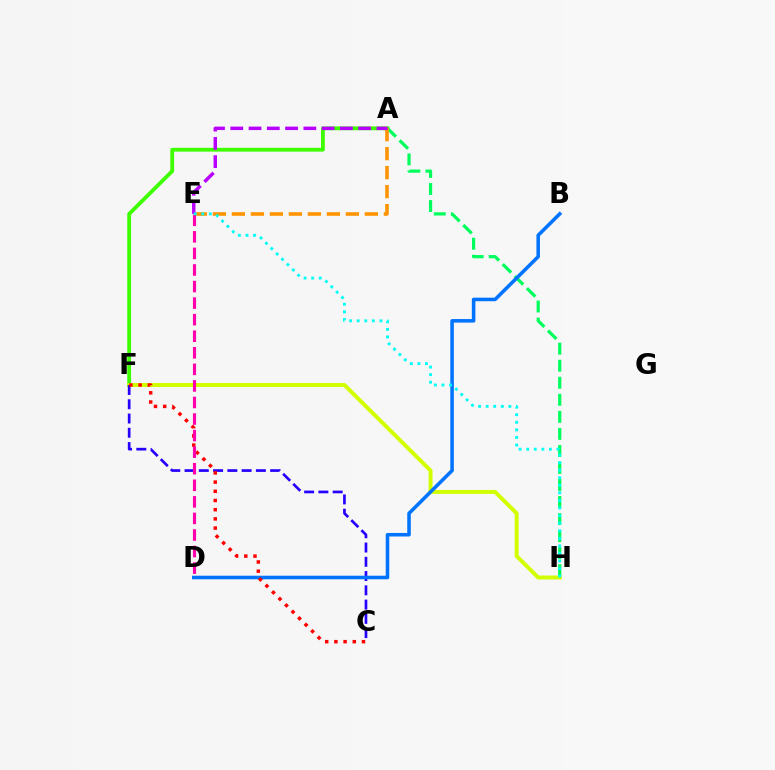{('A', 'F'): [{'color': '#3dff00', 'line_style': 'solid', 'thickness': 2.73}], ('F', 'H'): [{'color': '#d1ff00', 'line_style': 'solid', 'thickness': 2.84}], ('C', 'F'): [{'color': '#2500ff', 'line_style': 'dashed', 'thickness': 1.94}, {'color': '#ff0000', 'line_style': 'dotted', 'thickness': 2.5}], ('A', 'H'): [{'color': '#00ff5c', 'line_style': 'dashed', 'thickness': 2.31}], ('B', 'D'): [{'color': '#0074ff', 'line_style': 'solid', 'thickness': 2.56}], ('A', 'E'): [{'color': '#ff9400', 'line_style': 'dashed', 'thickness': 2.58}, {'color': '#b900ff', 'line_style': 'dashed', 'thickness': 2.48}], ('D', 'E'): [{'color': '#ff00ac', 'line_style': 'dashed', 'thickness': 2.25}], ('E', 'H'): [{'color': '#00fff6', 'line_style': 'dotted', 'thickness': 2.06}]}